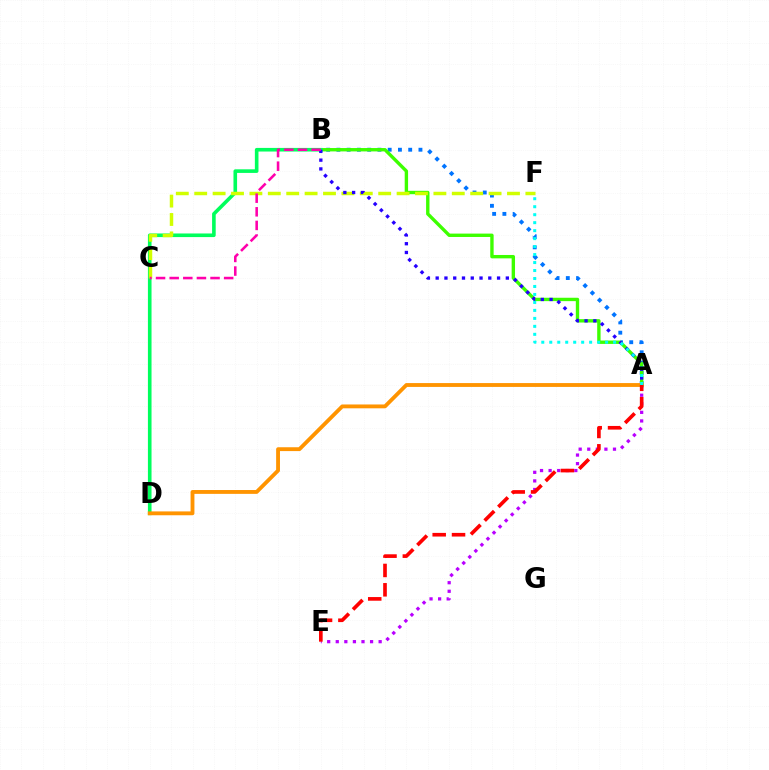{('A', 'E'): [{'color': '#b900ff', 'line_style': 'dotted', 'thickness': 2.33}, {'color': '#ff0000', 'line_style': 'dashed', 'thickness': 2.63}], ('A', 'B'): [{'color': '#0074ff', 'line_style': 'dotted', 'thickness': 2.79}, {'color': '#3dff00', 'line_style': 'solid', 'thickness': 2.43}, {'color': '#2500ff', 'line_style': 'dotted', 'thickness': 2.38}], ('B', 'D'): [{'color': '#00ff5c', 'line_style': 'solid', 'thickness': 2.6}], ('C', 'F'): [{'color': '#d1ff00', 'line_style': 'dashed', 'thickness': 2.5}], ('B', 'C'): [{'color': '#ff00ac', 'line_style': 'dashed', 'thickness': 1.85}], ('A', 'D'): [{'color': '#ff9400', 'line_style': 'solid', 'thickness': 2.77}], ('A', 'F'): [{'color': '#00fff6', 'line_style': 'dotted', 'thickness': 2.17}]}